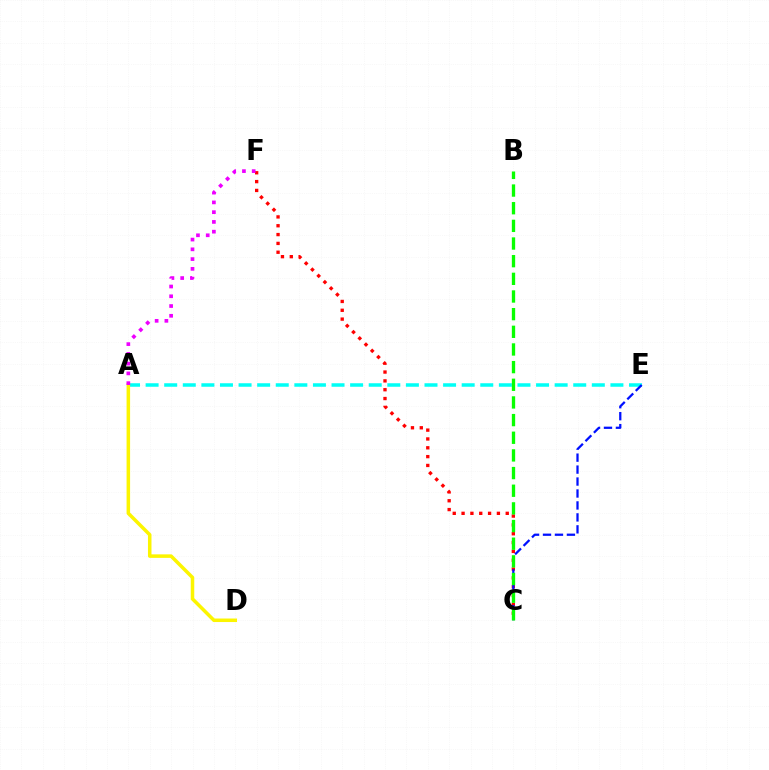{('C', 'F'): [{'color': '#ff0000', 'line_style': 'dotted', 'thickness': 2.4}], ('A', 'E'): [{'color': '#00fff6', 'line_style': 'dashed', 'thickness': 2.53}], ('C', 'E'): [{'color': '#0010ff', 'line_style': 'dashed', 'thickness': 1.62}], ('B', 'C'): [{'color': '#08ff00', 'line_style': 'dashed', 'thickness': 2.4}], ('A', 'D'): [{'color': '#fcf500', 'line_style': 'solid', 'thickness': 2.53}], ('A', 'F'): [{'color': '#ee00ff', 'line_style': 'dotted', 'thickness': 2.65}]}